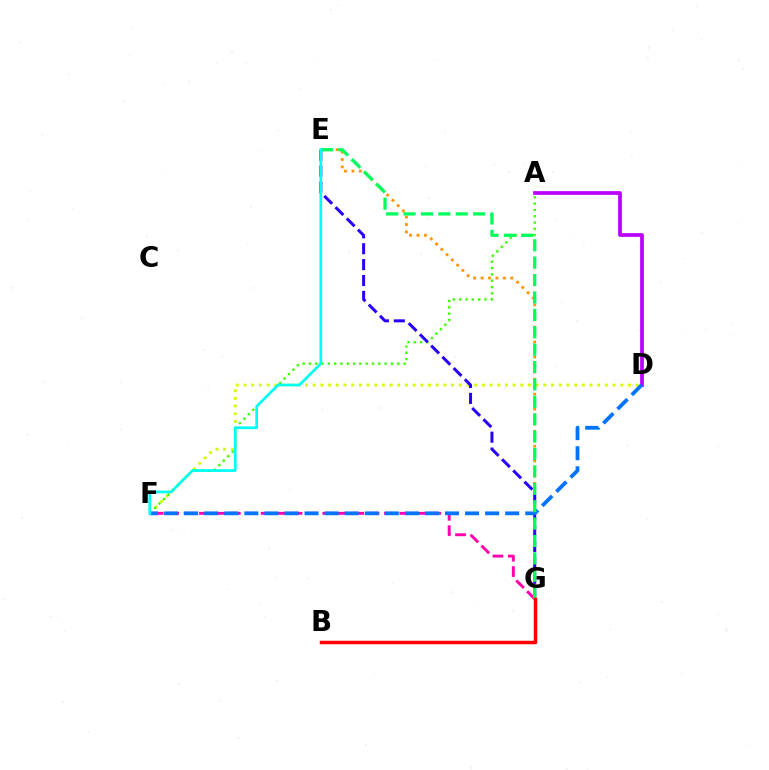{('D', 'F'): [{'color': '#d1ff00', 'line_style': 'dotted', 'thickness': 2.09}, {'color': '#0074ff', 'line_style': 'dashed', 'thickness': 2.73}], ('E', 'G'): [{'color': '#ff9400', 'line_style': 'dotted', 'thickness': 2.02}, {'color': '#2500ff', 'line_style': 'dashed', 'thickness': 2.16}, {'color': '#00ff5c', 'line_style': 'dashed', 'thickness': 2.36}], ('F', 'G'): [{'color': '#ff00ac', 'line_style': 'dashed', 'thickness': 2.09}], ('A', 'F'): [{'color': '#3dff00', 'line_style': 'dotted', 'thickness': 1.71}], ('A', 'D'): [{'color': '#b900ff', 'line_style': 'solid', 'thickness': 2.68}], ('E', 'F'): [{'color': '#00fff6', 'line_style': 'solid', 'thickness': 1.95}], ('B', 'G'): [{'color': '#ff0000', 'line_style': 'solid', 'thickness': 2.51}]}